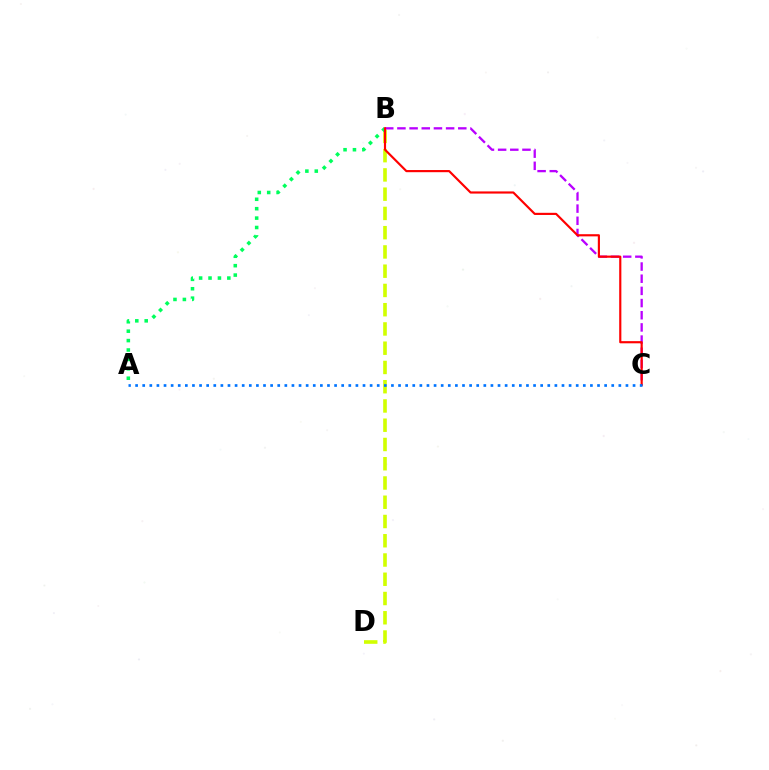{('B', 'D'): [{'color': '#d1ff00', 'line_style': 'dashed', 'thickness': 2.62}], ('A', 'B'): [{'color': '#00ff5c', 'line_style': 'dotted', 'thickness': 2.56}], ('B', 'C'): [{'color': '#b900ff', 'line_style': 'dashed', 'thickness': 1.65}, {'color': '#ff0000', 'line_style': 'solid', 'thickness': 1.56}], ('A', 'C'): [{'color': '#0074ff', 'line_style': 'dotted', 'thickness': 1.93}]}